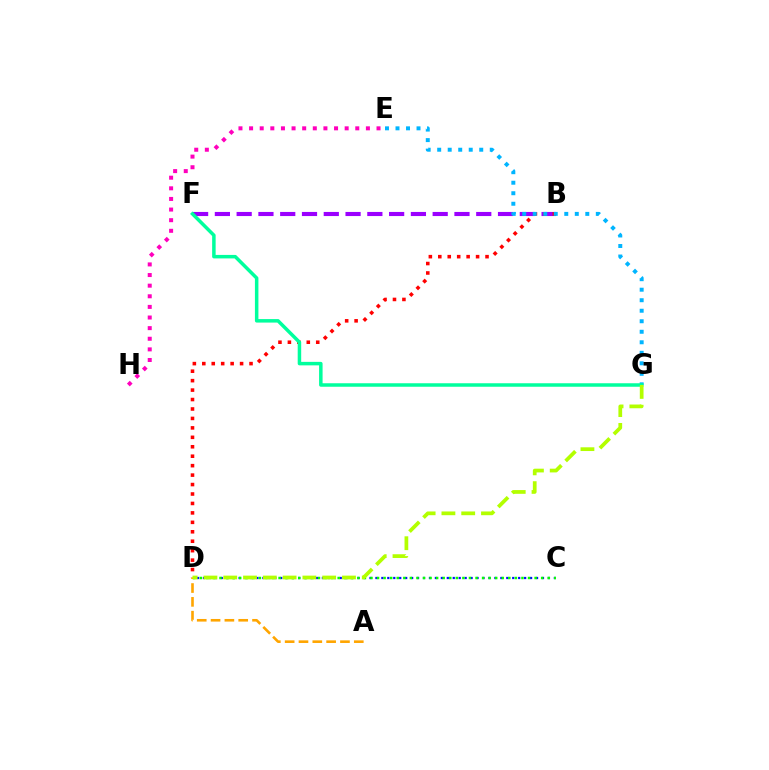{('C', 'D'): [{'color': '#0010ff', 'line_style': 'dotted', 'thickness': 1.62}, {'color': '#08ff00', 'line_style': 'dotted', 'thickness': 1.78}], ('B', 'F'): [{'color': '#9b00ff', 'line_style': 'dashed', 'thickness': 2.96}], ('B', 'D'): [{'color': '#ff0000', 'line_style': 'dotted', 'thickness': 2.57}], ('A', 'D'): [{'color': '#ffa500', 'line_style': 'dashed', 'thickness': 1.88}], ('E', 'H'): [{'color': '#ff00bd', 'line_style': 'dotted', 'thickness': 2.89}], ('E', 'G'): [{'color': '#00b5ff', 'line_style': 'dotted', 'thickness': 2.86}], ('F', 'G'): [{'color': '#00ff9d', 'line_style': 'solid', 'thickness': 2.52}], ('D', 'G'): [{'color': '#b3ff00', 'line_style': 'dashed', 'thickness': 2.69}]}